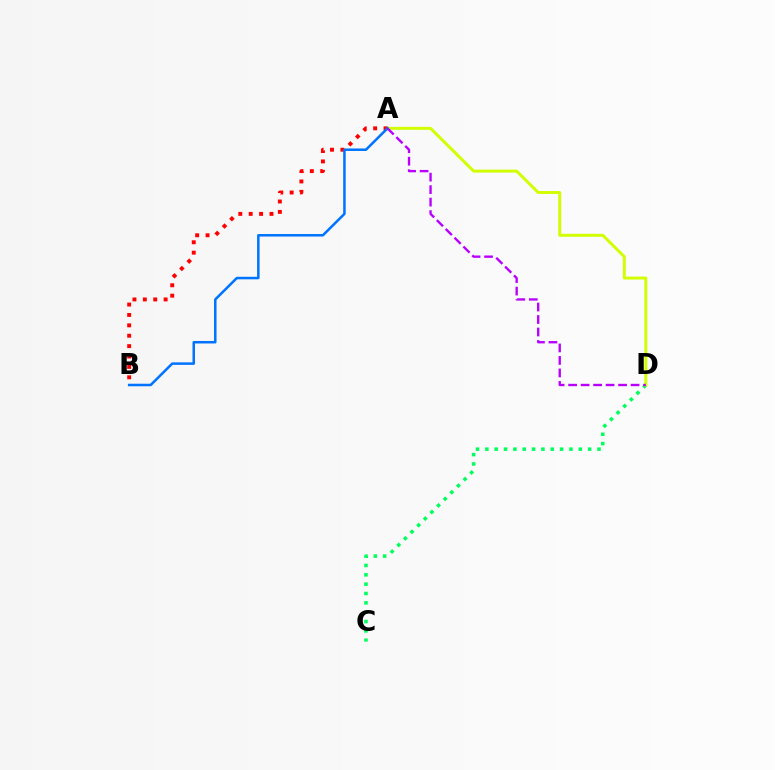{('C', 'D'): [{'color': '#00ff5c', 'line_style': 'dotted', 'thickness': 2.54}], ('A', 'D'): [{'color': '#d1ff00', 'line_style': 'solid', 'thickness': 2.13}, {'color': '#b900ff', 'line_style': 'dashed', 'thickness': 1.7}], ('A', 'B'): [{'color': '#ff0000', 'line_style': 'dotted', 'thickness': 2.82}, {'color': '#0074ff', 'line_style': 'solid', 'thickness': 1.82}]}